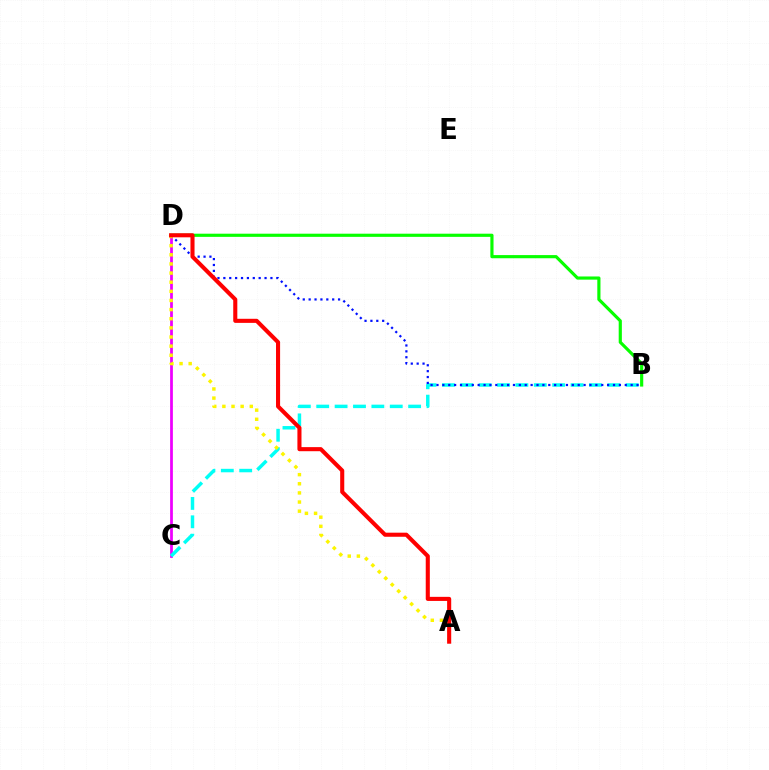{('C', 'D'): [{'color': '#ee00ff', 'line_style': 'solid', 'thickness': 1.99}], ('B', 'C'): [{'color': '#00fff6', 'line_style': 'dashed', 'thickness': 2.5}], ('B', 'D'): [{'color': '#0010ff', 'line_style': 'dotted', 'thickness': 1.6}, {'color': '#08ff00', 'line_style': 'solid', 'thickness': 2.28}], ('A', 'D'): [{'color': '#fcf500', 'line_style': 'dotted', 'thickness': 2.48}, {'color': '#ff0000', 'line_style': 'solid', 'thickness': 2.94}]}